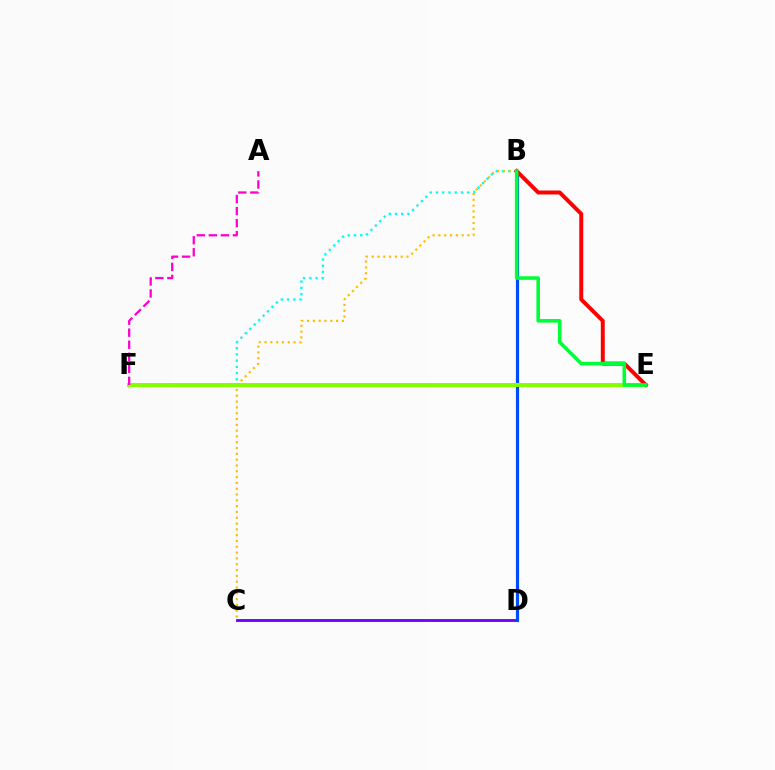{('C', 'D'): [{'color': '#7200ff', 'line_style': 'solid', 'thickness': 2.07}], ('B', 'F'): [{'color': '#00fff6', 'line_style': 'dotted', 'thickness': 1.69}], ('B', 'C'): [{'color': '#ffbd00', 'line_style': 'dotted', 'thickness': 1.58}], ('B', 'D'): [{'color': '#004bff', 'line_style': 'solid', 'thickness': 2.29}], ('E', 'F'): [{'color': '#84ff00', 'line_style': 'solid', 'thickness': 2.87}], ('B', 'E'): [{'color': '#ff0000', 'line_style': 'solid', 'thickness': 2.84}, {'color': '#00ff39', 'line_style': 'solid', 'thickness': 2.58}], ('A', 'F'): [{'color': '#ff00cf', 'line_style': 'dashed', 'thickness': 1.64}]}